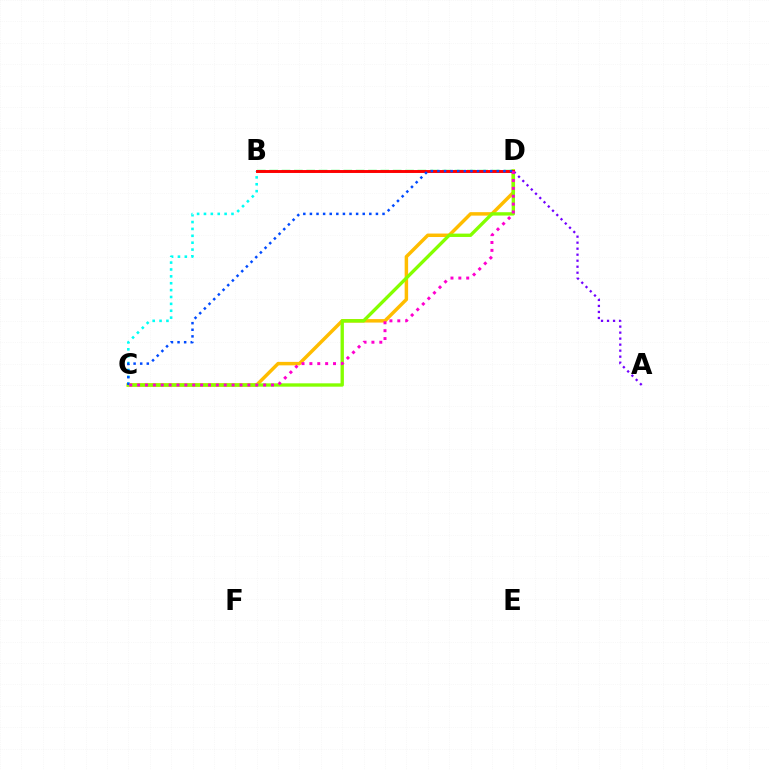{('C', 'D'): [{'color': '#ffbd00', 'line_style': 'solid', 'thickness': 2.5}, {'color': '#84ff00', 'line_style': 'solid', 'thickness': 2.41}, {'color': '#004bff', 'line_style': 'dotted', 'thickness': 1.79}, {'color': '#ff00cf', 'line_style': 'dotted', 'thickness': 2.14}], ('B', 'C'): [{'color': '#00fff6', 'line_style': 'dotted', 'thickness': 1.87}], ('B', 'D'): [{'color': '#00ff39', 'line_style': 'dashed', 'thickness': 1.68}, {'color': '#ff0000', 'line_style': 'solid', 'thickness': 2.11}], ('A', 'D'): [{'color': '#7200ff', 'line_style': 'dotted', 'thickness': 1.63}]}